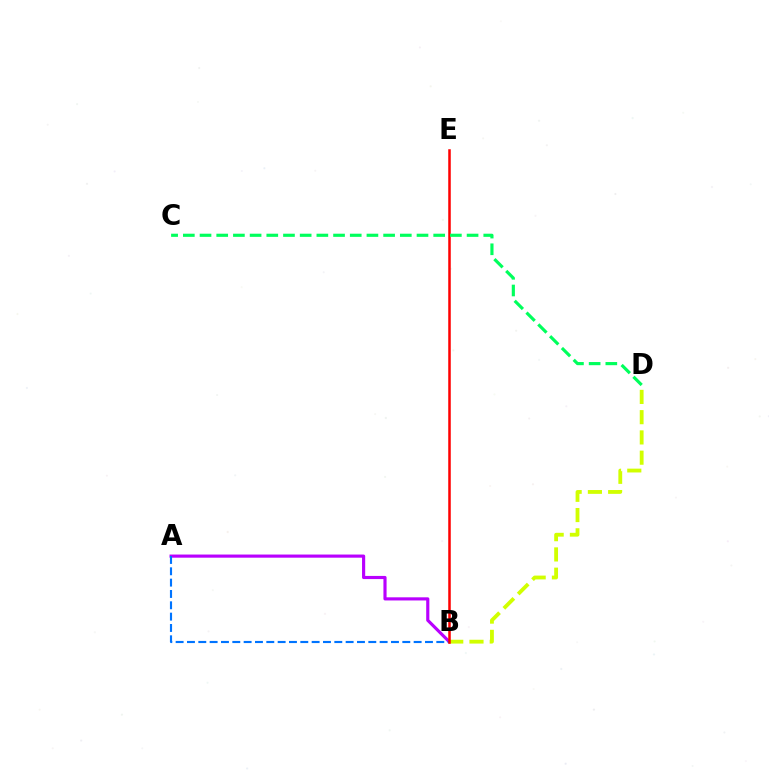{('A', 'B'): [{'color': '#b900ff', 'line_style': 'solid', 'thickness': 2.27}, {'color': '#0074ff', 'line_style': 'dashed', 'thickness': 1.54}], ('B', 'D'): [{'color': '#d1ff00', 'line_style': 'dashed', 'thickness': 2.75}], ('B', 'E'): [{'color': '#ff0000', 'line_style': 'solid', 'thickness': 1.82}], ('C', 'D'): [{'color': '#00ff5c', 'line_style': 'dashed', 'thickness': 2.27}]}